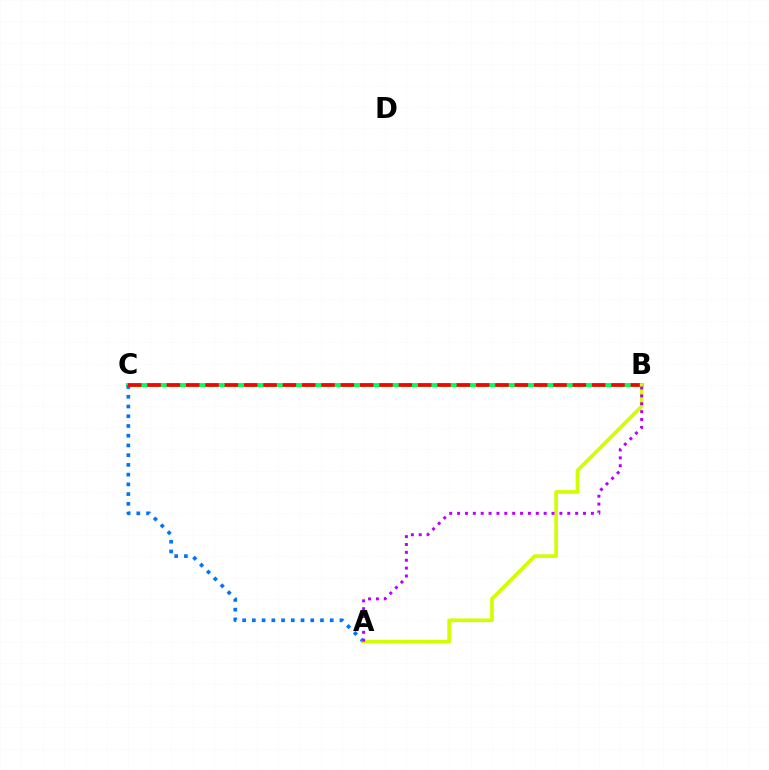{('B', 'C'): [{'color': '#00ff5c', 'line_style': 'solid', 'thickness': 2.81}, {'color': '#ff0000', 'line_style': 'dashed', 'thickness': 2.63}], ('A', 'C'): [{'color': '#0074ff', 'line_style': 'dotted', 'thickness': 2.64}], ('A', 'B'): [{'color': '#d1ff00', 'line_style': 'solid', 'thickness': 2.65}, {'color': '#b900ff', 'line_style': 'dotted', 'thickness': 2.14}]}